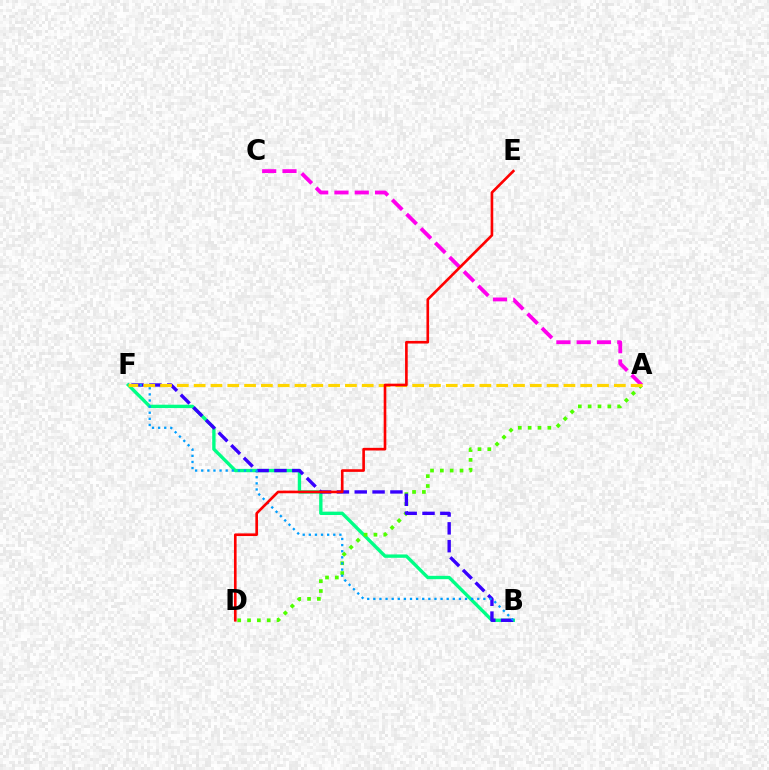{('A', 'C'): [{'color': '#ff00ed', 'line_style': 'dashed', 'thickness': 2.76}], ('B', 'F'): [{'color': '#00ff86', 'line_style': 'solid', 'thickness': 2.42}, {'color': '#3700ff', 'line_style': 'dashed', 'thickness': 2.42}, {'color': '#009eff', 'line_style': 'dotted', 'thickness': 1.66}], ('A', 'D'): [{'color': '#4fff00', 'line_style': 'dotted', 'thickness': 2.67}], ('A', 'F'): [{'color': '#ffd500', 'line_style': 'dashed', 'thickness': 2.28}], ('D', 'E'): [{'color': '#ff0000', 'line_style': 'solid', 'thickness': 1.9}]}